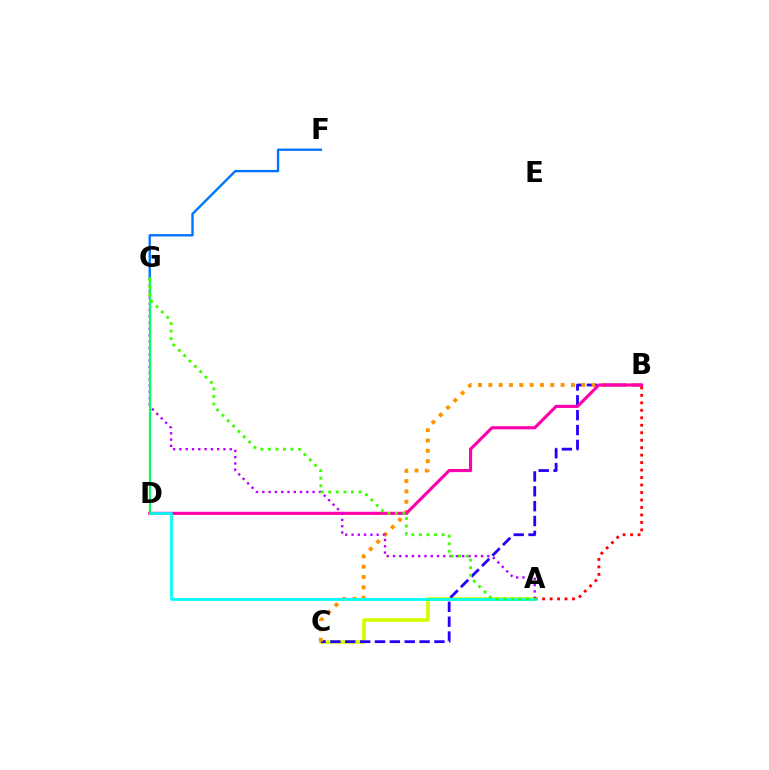{('A', 'C'): [{'color': '#d1ff00', 'line_style': 'solid', 'thickness': 2.64}], ('B', 'C'): [{'color': '#2500ff', 'line_style': 'dashed', 'thickness': 2.02}, {'color': '#ff9400', 'line_style': 'dotted', 'thickness': 2.81}], ('B', 'D'): [{'color': '#ff00ac', 'line_style': 'solid', 'thickness': 2.25}], ('A', 'G'): [{'color': '#b900ff', 'line_style': 'dotted', 'thickness': 1.71}, {'color': '#3dff00', 'line_style': 'dotted', 'thickness': 2.05}], ('A', 'B'): [{'color': '#ff0000', 'line_style': 'dotted', 'thickness': 2.03}], ('A', 'D'): [{'color': '#00fff6', 'line_style': 'solid', 'thickness': 1.96}], ('F', 'G'): [{'color': '#0074ff', 'line_style': 'solid', 'thickness': 1.71}], ('D', 'G'): [{'color': '#00ff5c', 'line_style': 'solid', 'thickness': 1.59}]}